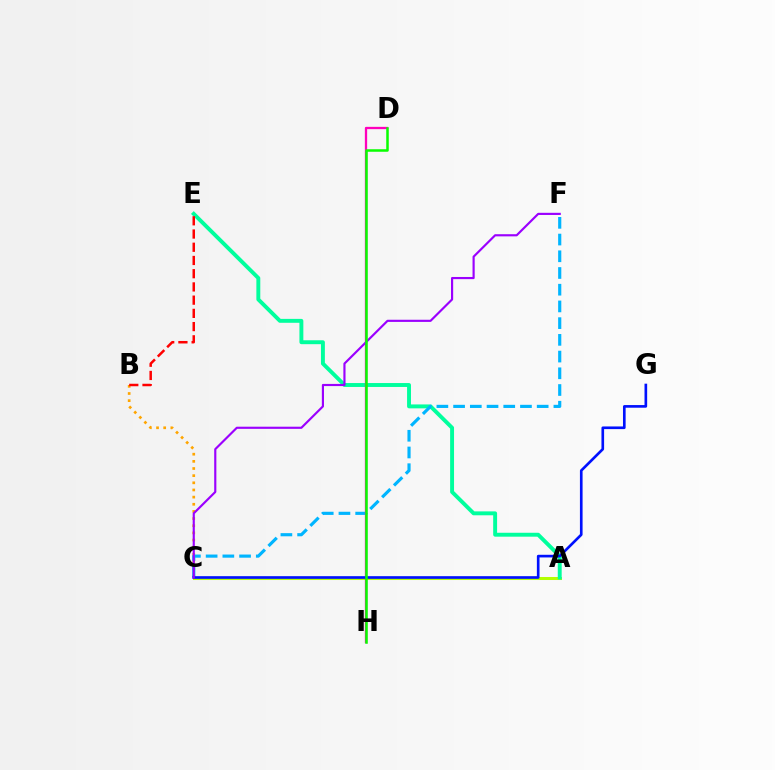{('B', 'C'): [{'color': '#ffa500', 'line_style': 'dotted', 'thickness': 1.94}], ('A', 'C'): [{'color': '#b3ff00', 'line_style': 'solid', 'thickness': 2.18}], ('A', 'E'): [{'color': '#00ff9d', 'line_style': 'solid', 'thickness': 2.82}], ('C', 'F'): [{'color': '#00b5ff', 'line_style': 'dashed', 'thickness': 2.27}, {'color': '#9b00ff', 'line_style': 'solid', 'thickness': 1.55}], ('D', 'H'): [{'color': '#ff00bd', 'line_style': 'solid', 'thickness': 1.65}, {'color': '#08ff00', 'line_style': 'solid', 'thickness': 1.81}], ('C', 'G'): [{'color': '#0010ff', 'line_style': 'solid', 'thickness': 1.91}], ('B', 'E'): [{'color': '#ff0000', 'line_style': 'dashed', 'thickness': 1.8}]}